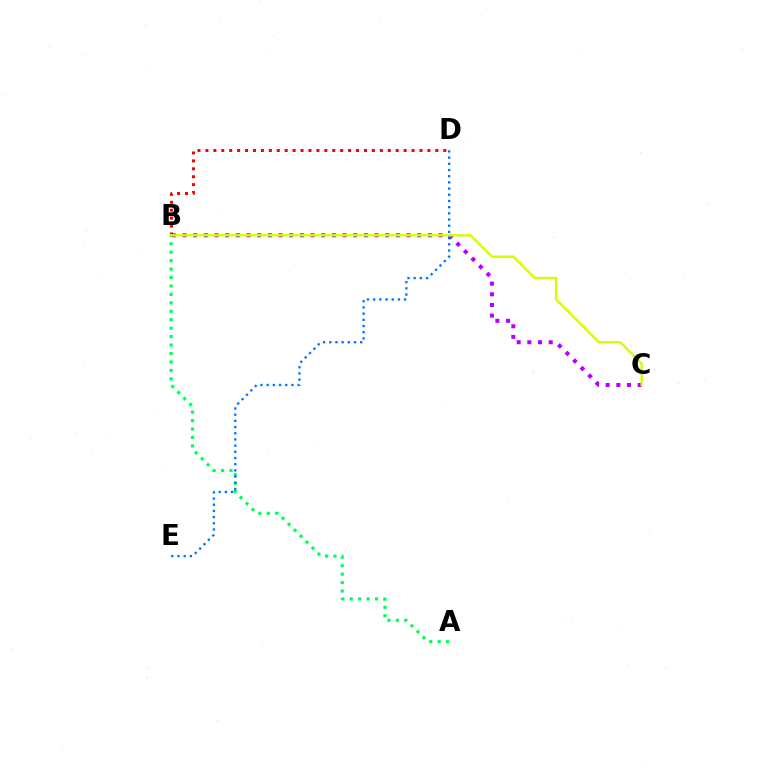{('B', 'D'): [{'color': '#ff0000', 'line_style': 'dotted', 'thickness': 2.15}], ('A', 'B'): [{'color': '#00ff5c', 'line_style': 'dotted', 'thickness': 2.29}], ('B', 'C'): [{'color': '#b900ff', 'line_style': 'dotted', 'thickness': 2.9}, {'color': '#d1ff00', 'line_style': 'solid', 'thickness': 1.71}], ('D', 'E'): [{'color': '#0074ff', 'line_style': 'dotted', 'thickness': 1.68}]}